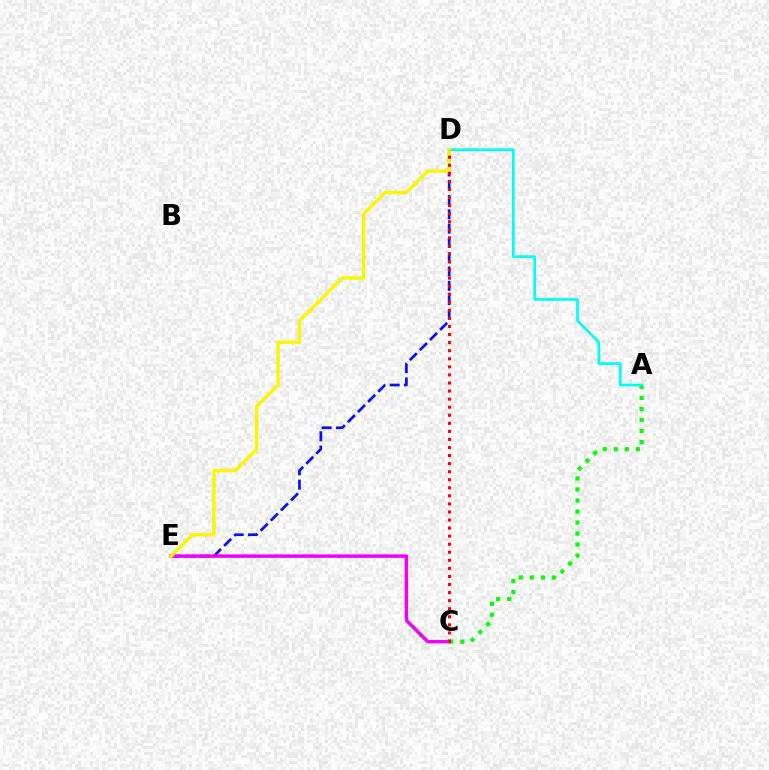{('D', 'E'): [{'color': '#0010ff', 'line_style': 'dashed', 'thickness': 1.94}, {'color': '#fcf500', 'line_style': 'solid', 'thickness': 2.45}], ('A', 'C'): [{'color': '#08ff00', 'line_style': 'dotted', 'thickness': 2.99}], ('A', 'D'): [{'color': '#00fff6', 'line_style': 'solid', 'thickness': 1.94}], ('C', 'E'): [{'color': '#ee00ff', 'line_style': 'solid', 'thickness': 2.48}], ('C', 'D'): [{'color': '#ff0000', 'line_style': 'dotted', 'thickness': 2.19}]}